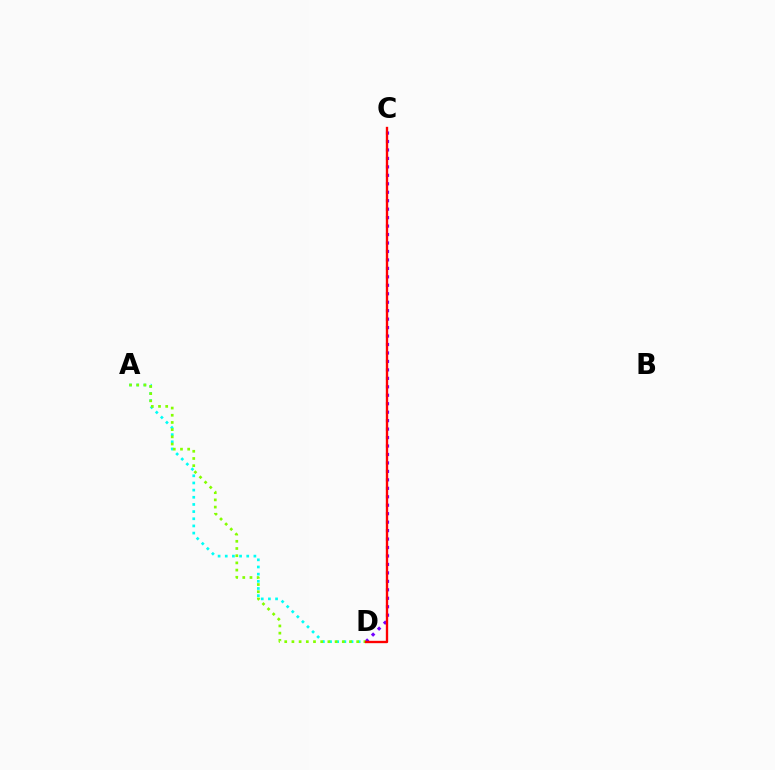{('A', 'D'): [{'color': '#00fff6', 'line_style': 'dotted', 'thickness': 1.95}, {'color': '#84ff00', 'line_style': 'dotted', 'thickness': 1.95}], ('C', 'D'): [{'color': '#7200ff', 'line_style': 'dotted', 'thickness': 2.3}, {'color': '#ff0000', 'line_style': 'solid', 'thickness': 1.69}]}